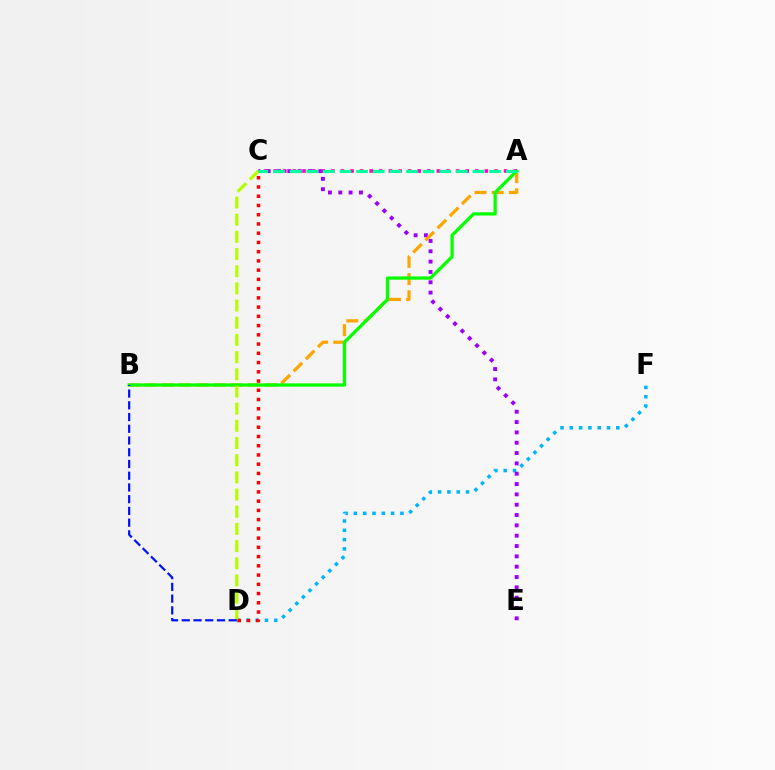{('D', 'F'): [{'color': '#00b5ff', 'line_style': 'dotted', 'thickness': 2.53}], ('C', 'E'): [{'color': '#9b00ff', 'line_style': 'dotted', 'thickness': 2.81}], ('A', 'B'): [{'color': '#ffa500', 'line_style': 'dashed', 'thickness': 2.34}, {'color': '#08ff00', 'line_style': 'solid', 'thickness': 2.37}], ('C', 'D'): [{'color': '#b3ff00', 'line_style': 'dashed', 'thickness': 2.33}, {'color': '#ff0000', 'line_style': 'dotted', 'thickness': 2.51}], ('A', 'C'): [{'color': '#ff00bd', 'line_style': 'dotted', 'thickness': 2.61}, {'color': '#00ff9d', 'line_style': 'dashed', 'thickness': 2.26}], ('B', 'D'): [{'color': '#0010ff', 'line_style': 'dashed', 'thickness': 1.59}]}